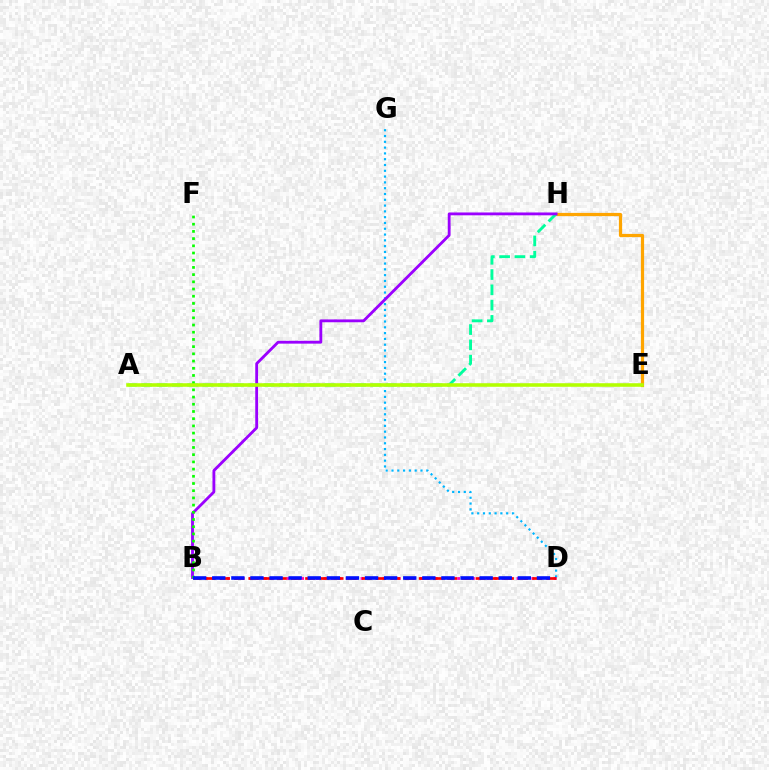{('E', 'H'): [{'color': '#ffa500', 'line_style': 'solid', 'thickness': 2.31}], ('A', 'H'): [{'color': '#00ff9d', 'line_style': 'dashed', 'thickness': 2.08}], ('D', 'G'): [{'color': '#00b5ff', 'line_style': 'dotted', 'thickness': 1.58}], ('B', 'H'): [{'color': '#9b00ff', 'line_style': 'solid', 'thickness': 2.04}], ('B', 'D'): [{'color': '#ff00bd', 'line_style': 'dotted', 'thickness': 2.02}, {'color': '#ff0000', 'line_style': 'dashed', 'thickness': 1.93}, {'color': '#0010ff', 'line_style': 'dashed', 'thickness': 2.59}], ('B', 'F'): [{'color': '#08ff00', 'line_style': 'dotted', 'thickness': 1.96}], ('A', 'E'): [{'color': '#b3ff00', 'line_style': 'solid', 'thickness': 2.57}]}